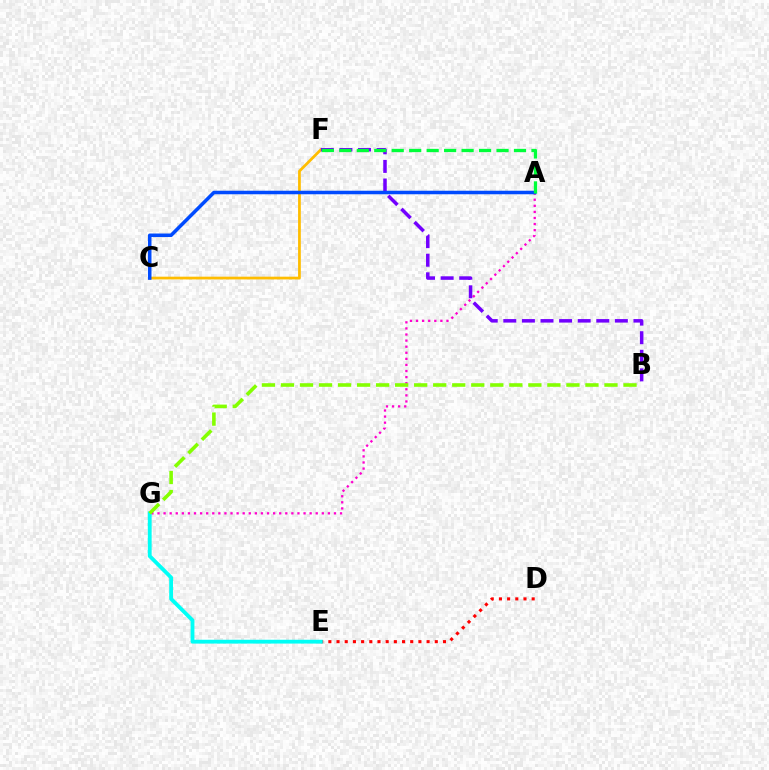{('D', 'E'): [{'color': '#ff0000', 'line_style': 'dotted', 'thickness': 2.22}], ('A', 'G'): [{'color': '#ff00cf', 'line_style': 'dotted', 'thickness': 1.65}], ('C', 'F'): [{'color': '#ffbd00', 'line_style': 'solid', 'thickness': 1.98}], ('B', 'F'): [{'color': '#7200ff', 'line_style': 'dashed', 'thickness': 2.53}], ('A', 'C'): [{'color': '#004bff', 'line_style': 'solid', 'thickness': 2.54}], ('E', 'G'): [{'color': '#00fff6', 'line_style': 'solid', 'thickness': 2.75}], ('B', 'G'): [{'color': '#84ff00', 'line_style': 'dashed', 'thickness': 2.59}], ('A', 'F'): [{'color': '#00ff39', 'line_style': 'dashed', 'thickness': 2.37}]}